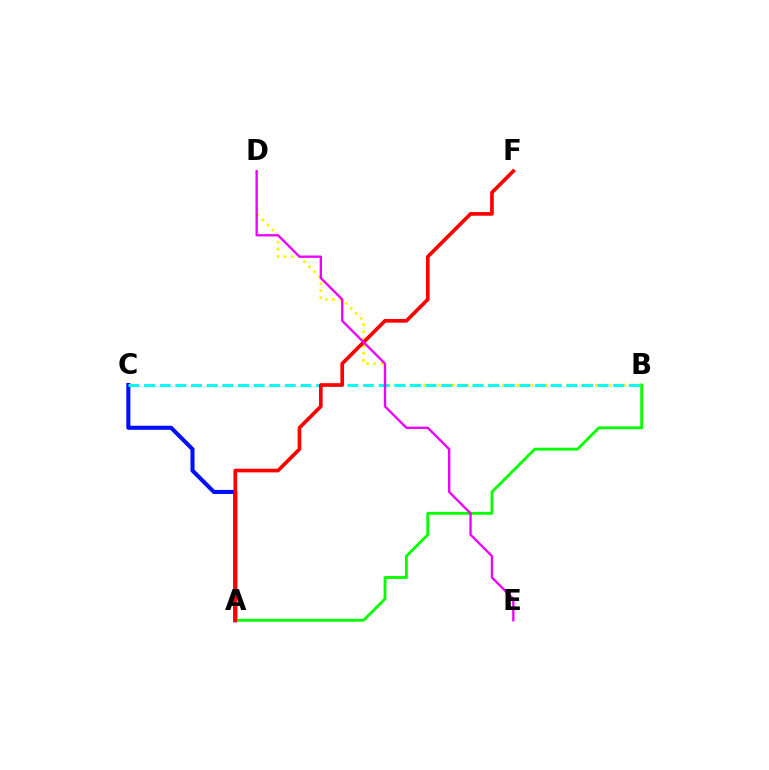{('A', 'C'): [{'color': '#0010ff', 'line_style': 'solid', 'thickness': 2.93}], ('B', 'D'): [{'color': '#fcf500', 'line_style': 'dotted', 'thickness': 1.94}], ('A', 'B'): [{'color': '#08ff00', 'line_style': 'solid', 'thickness': 2.05}], ('B', 'C'): [{'color': '#00fff6', 'line_style': 'dashed', 'thickness': 2.12}], ('A', 'F'): [{'color': '#ff0000', 'line_style': 'solid', 'thickness': 2.64}], ('D', 'E'): [{'color': '#ee00ff', 'line_style': 'solid', 'thickness': 1.68}]}